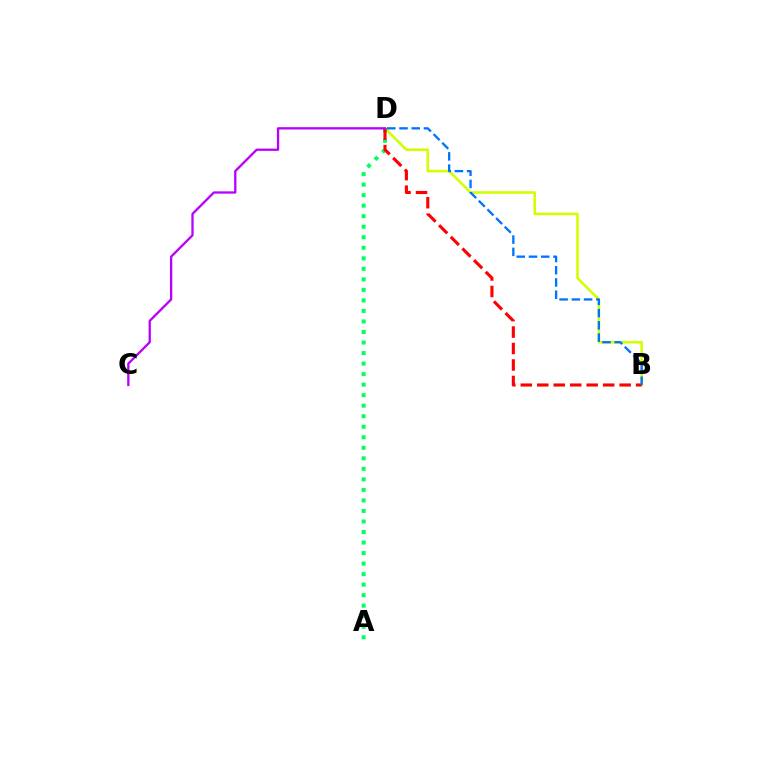{('B', 'D'): [{'color': '#d1ff00', 'line_style': 'solid', 'thickness': 1.85}, {'color': '#ff0000', 'line_style': 'dashed', 'thickness': 2.24}, {'color': '#0074ff', 'line_style': 'dashed', 'thickness': 1.66}], ('A', 'D'): [{'color': '#00ff5c', 'line_style': 'dotted', 'thickness': 2.86}], ('C', 'D'): [{'color': '#b900ff', 'line_style': 'solid', 'thickness': 1.65}]}